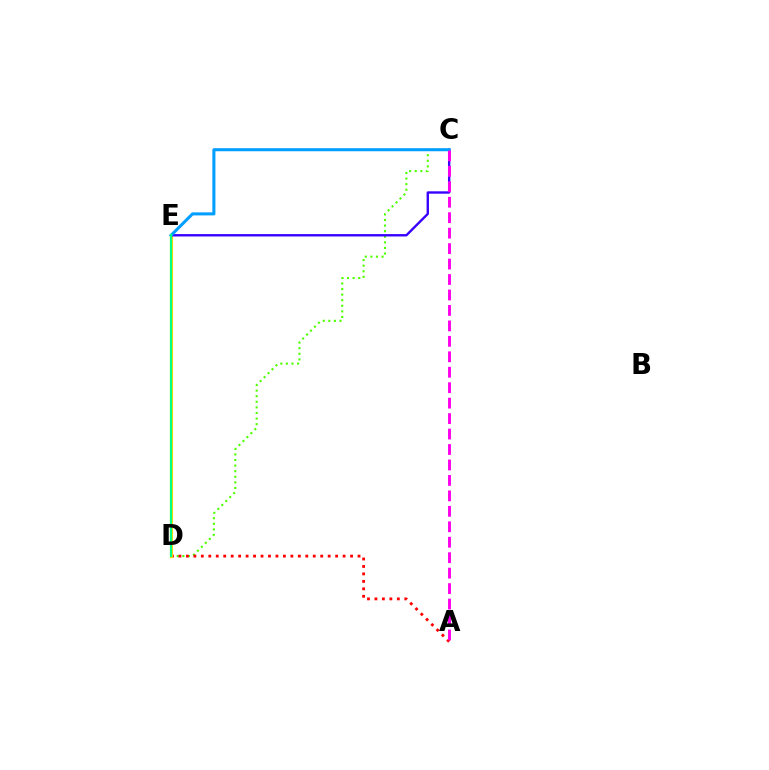{('C', 'D'): [{'color': '#4fff00', 'line_style': 'dotted', 'thickness': 1.52}], ('A', 'D'): [{'color': '#ff0000', 'line_style': 'dotted', 'thickness': 2.03}], ('D', 'E'): [{'color': '#ffd500', 'line_style': 'solid', 'thickness': 2.26}, {'color': '#00ff86', 'line_style': 'solid', 'thickness': 1.57}], ('C', 'E'): [{'color': '#3700ff', 'line_style': 'solid', 'thickness': 1.71}, {'color': '#009eff', 'line_style': 'solid', 'thickness': 2.19}], ('A', 'C'): [{'color': '#ff00ed', 'line_style': 'dashed', 'thickness': 2.1}]}